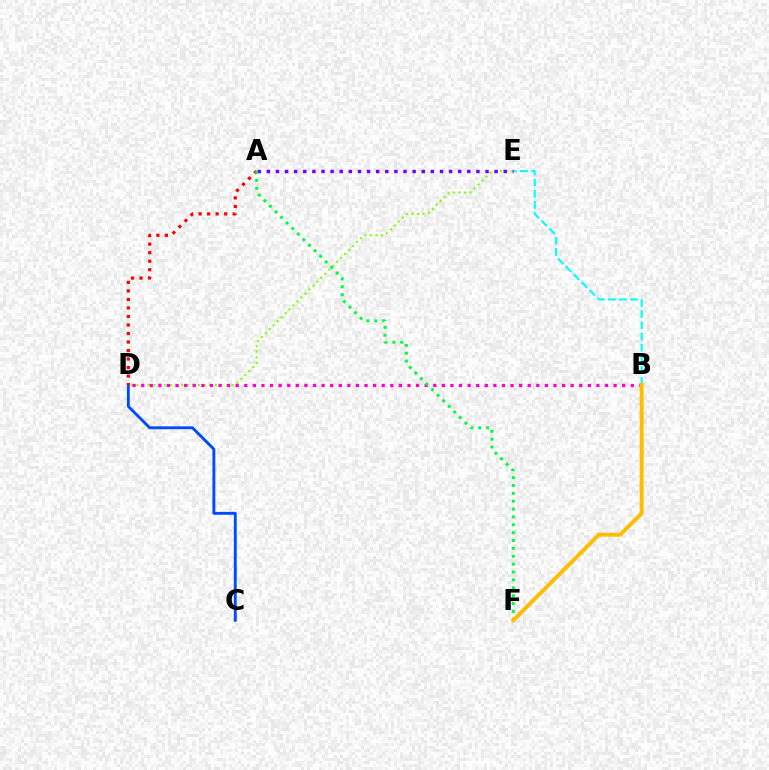{('C', 'D'): [{'color': '#004bff', 'line_style': 'solid', 'thickness': 2.07}], ('D', 'E'): [{'color': '#84ff00', 'line_style': 'dotted', 'thickness': 1.52}], ('A', 'D'): [{'color': '#ff0000', 'line_style': 'dotted', 'thickness': 2.31}], ('B', 'E'): [{'color': '#00fff6', 'line_style': 'dashed', 'thickness': 1.52}], ('A', 'E'): [{'color': '#7200ff', 'line_style': 'dotted', 'thickness': 2.48}], ('B', 'D'): [{'color': '#ff00cf', 'line_style': 'dotted', 'thickness': 2.33}], ('A', 'F'): [{'color': '#00ff39', 'line_style': 'dotted', 'thickness': 2.14}], ('B', 'F'): [{'color': '#ffbd00', 'line_style': 'solid', 'thickness': 2.84}]}